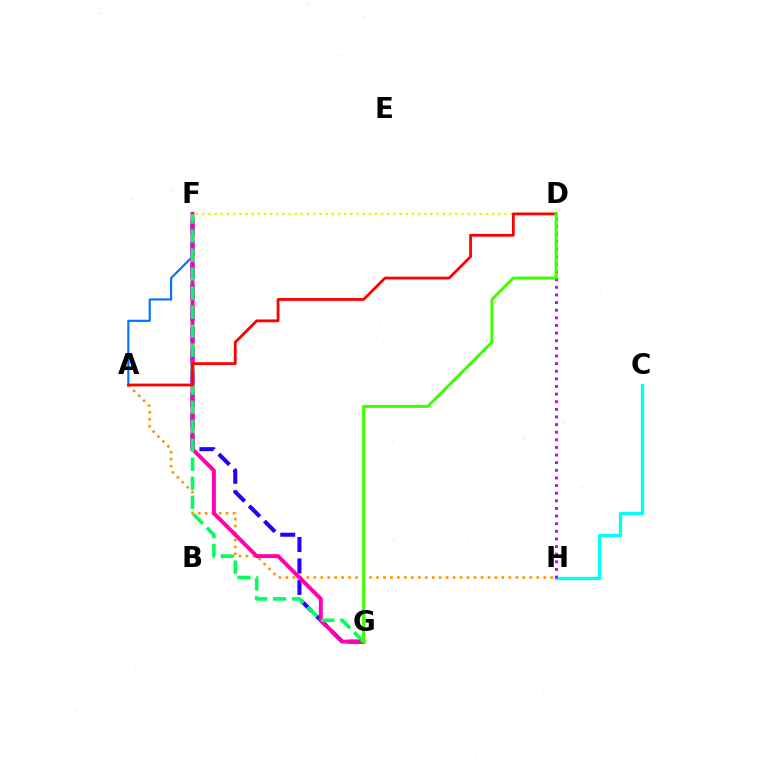{('F', 'G'): [{'color': '#2500ff', 'line_style': 'dashed', 'thickness': 2.92}, {'color': '#ff00ac', 'line_style': 'solid', 'thickness': 2.82}, {'color': '#00ff5c', 'line_style': 'dashed', 'thickness': 2.58}], ('A', 'H'): [{'color': '#ff9400', 'line_style': 'dotted', 'thickness': 1.89}], ('A', 'F'): [{'color': '#0074ff', 'line_style': 'solid', 'thickness': 1.55}], ('D', 'F'): [{'color': '#d1ff00', 'line_style': 'dotted', 'thickness': 1.68}], ('C', 'H'): [{'color': '#00fff6', 'line_style': 'solid', 'thickness': 2.39}], ('A', 'D'): [{'color': '#ff0000', 'line_style': 'solid', 'thickness': 2.0}], ('D', 'H'): [{'color': '#b900ff', 'line_style': 'dotted', 'thickness': 2.07}], ('D', 'G'): [{'color': '#3dff00', 'line_style': 'solid', 'thickness': 2.17}]}